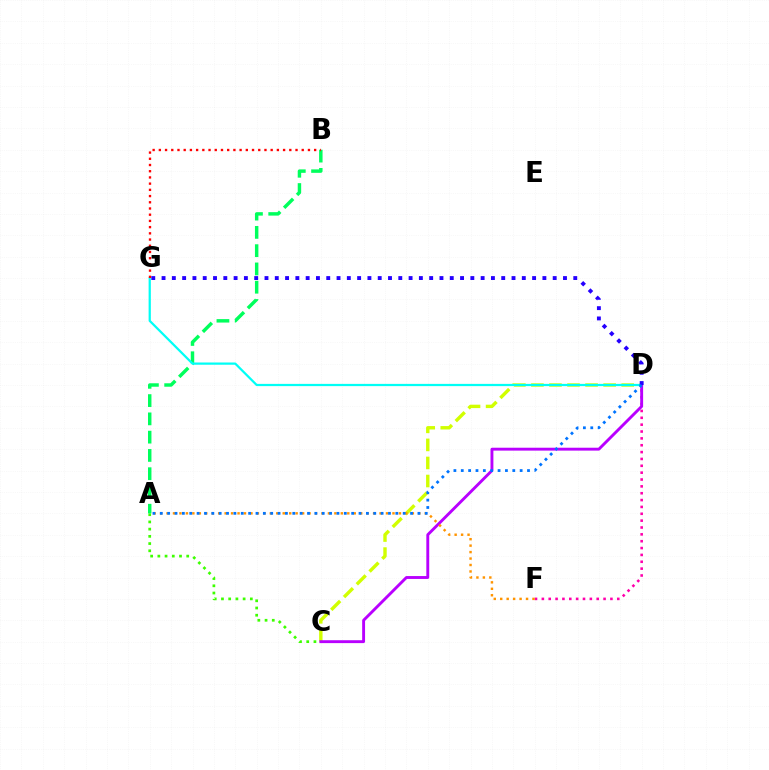{('A', 'C'): [{'color': '#3dff00', 'line_style': 'dotted', 'thickness': 1.96}], ('C', 'D'): [{'color': '#d1ff00', 'line_style': 'dashed', 'thickness': 2.45}, {'color': '#b900ff', 'line_style': 'solid', 'thickness': 2.08}], ('A', 'B'): [{'color': '#00ff5c', 'line_style': 'dashed', 'thickness': 2.48}], ('D', 'G'): [{'color': '#00fff6', 'line_style': 'solid', 'thickness': 1.61}, {'color': '#2500ff', 'line_style': 'dotted', 'thickness': 2.8}], ('D', 'F'): [{'color': '#ff00ac', 'line_style': 'dotted', 'thickness': 1.86}], ('B', 'G'): [{'color': '#ff0000', 'line_style': 'dotted', 'thickness': 1.69}], ('A', 'F'): [{'color': '#ff9400', 'line_style': 'dotted', 'thickness': 1.75}], ('A', 'D'): [{'color': '#0074ff', 'line_style': 'dotted', 'thickness': 2.0}]}